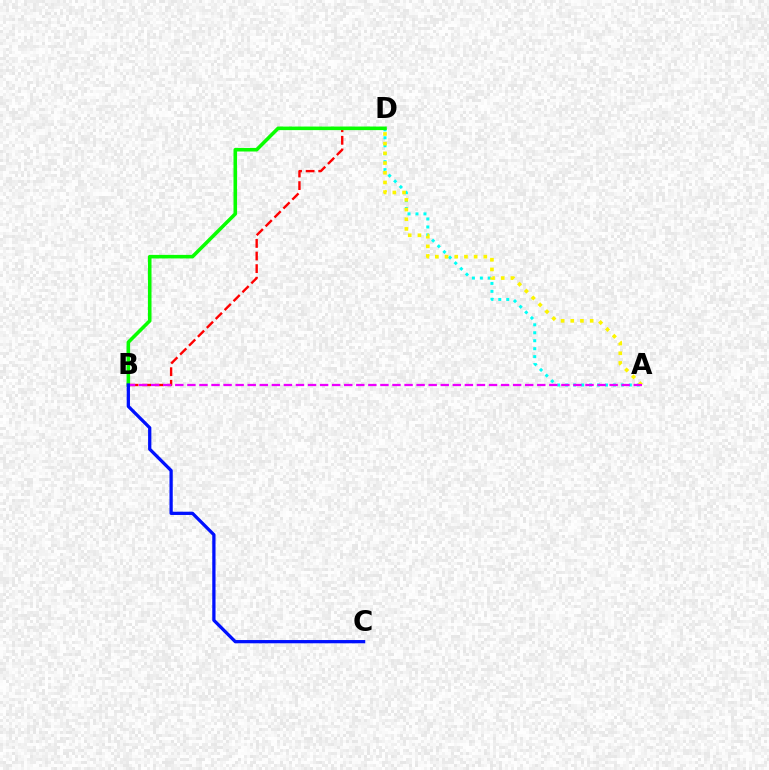{('B', 'D'): [{'color': '#ff0000', 'line_style': 'dashed', 'thickness': 1.71}, {'color': '#08ff00', 'line_style': 'solid', 'thickness': 2.56}], ('A', 'D'): [{'color': '#00fff6', 'line_style': 'dotted', 'thickness': 2.16}, {'color': '#fcf500', 'line_style': 'dotted', 'thickness': 2.63}], ('A', 'B'): [{'color': '#ee00ff', 'line_style': 'dashed', 'thickness': 1.64}], ('B', 'C'): [{'color': '#0010ff', 'line_style': 'solid', 'thickness': 2.36}]}